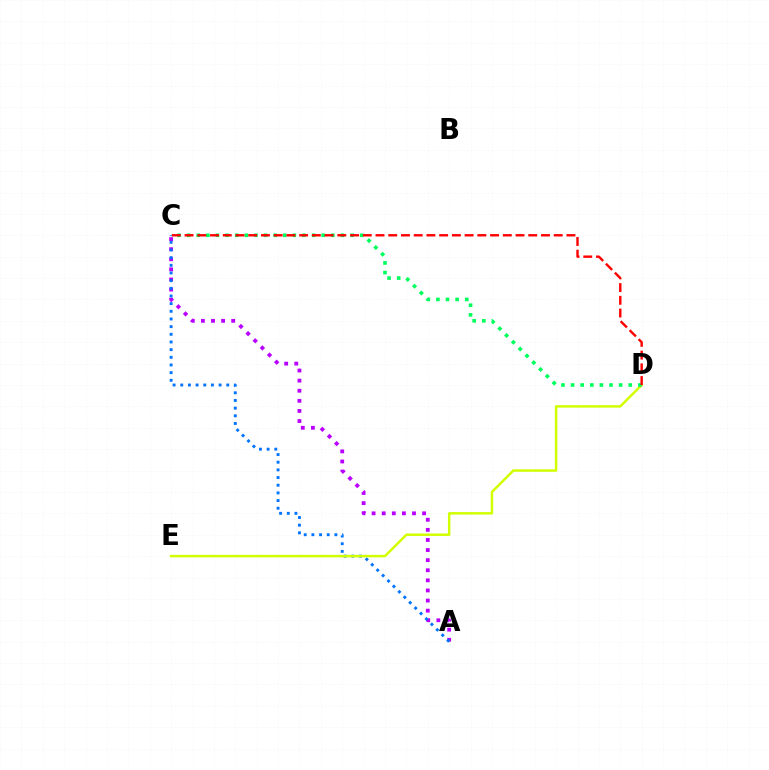{('A', 'C'): [{'color': '#b900ff', 'line_style': 'dotted', 'thickness': 2.74}, {'color': '#0074ff', 'line_style': 'dotted', 'thickness': 2.08}], ('D', 'E'): [{'color': '#d1ff00', 'line_style': 'solid', 'thickness': 1.79}], ('C', 'D'): [{'color': '#00ff5c', 'line_style': 'dotted', 'thickness': 2.61}, {'color': '#ff0000', 'line_style': 'dashed', 'thickness': 1.73}]}